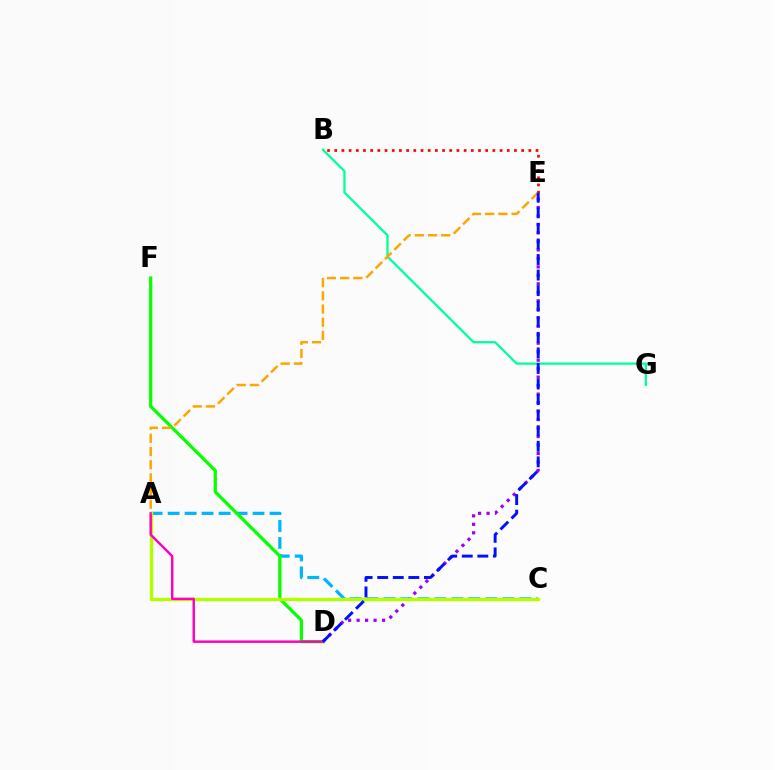{('D', 'E'): [{'color': '#9b00ff', 'line_style': 'dotted', 'thickness': 2.3}, {'color': '#0010ff', 'line_style': 'dashed', 'thickness': 2.11}], ('B', 'G'): [{'color': '#00ff9d', 'line_style': 'solid', 'thickness': 1.63}], ('A', 'C'): [{'color': '#00b5ff', 'line_style': 'dashed', 'thickness': 2.31}, {'color': '#b3ff00', 'line_style': 'solid', 'thickness': 2.44}], ('D', 'F'): [{'color': '#08ff00', 'line_style': 'solid', 'thickness': 2.35}], ('A', 'D'): [{'color': '#ff00bd', 'line_style': 'solid', 'thickness': 1.75}], ('B', 'E'): [{'color': '#ff0000', 'line_style': 'dotted', 'thickness': 1.95}], ('A', 'E'): [{'color': '#ffa500', 'line_style': 'dashed', 'thickness': 1.79}]}